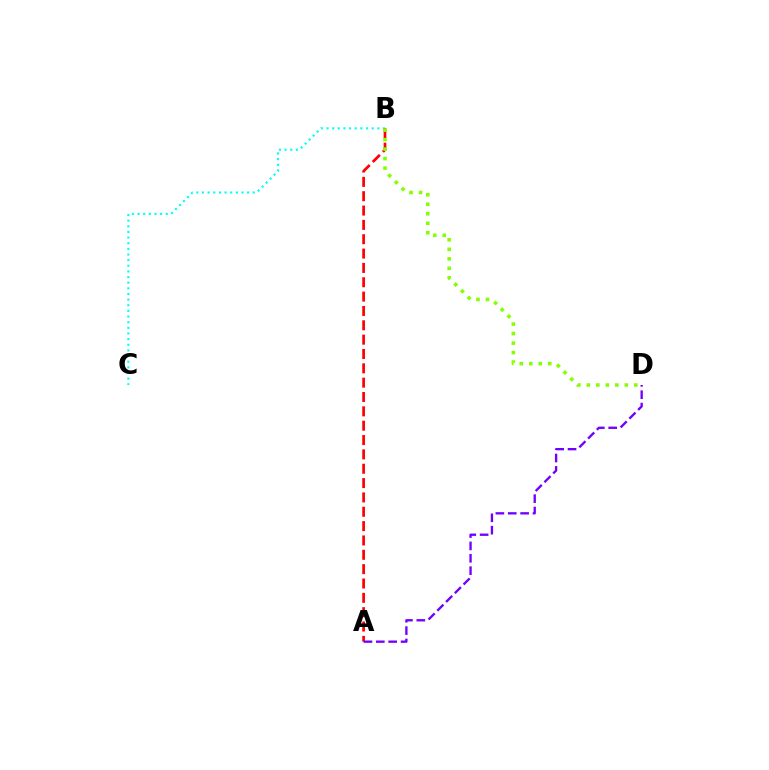{('B', 'C'): [{'color': '#00fff6', 'line_style': 'dotted', 'thickness': 1.53}], ('A', 'B'): [{'color': '#ff0000', 'line_style': 'dashed', 'thickness': 1.95}], ('B', 'D'): [{'color': '#84ff00', 'line_style': 'dotted', 'thickness': 2.58}], ('A', 'D'): [{'color': '#7200ff', 'line_style': 'dashed', 'thickness': 1.68}]}